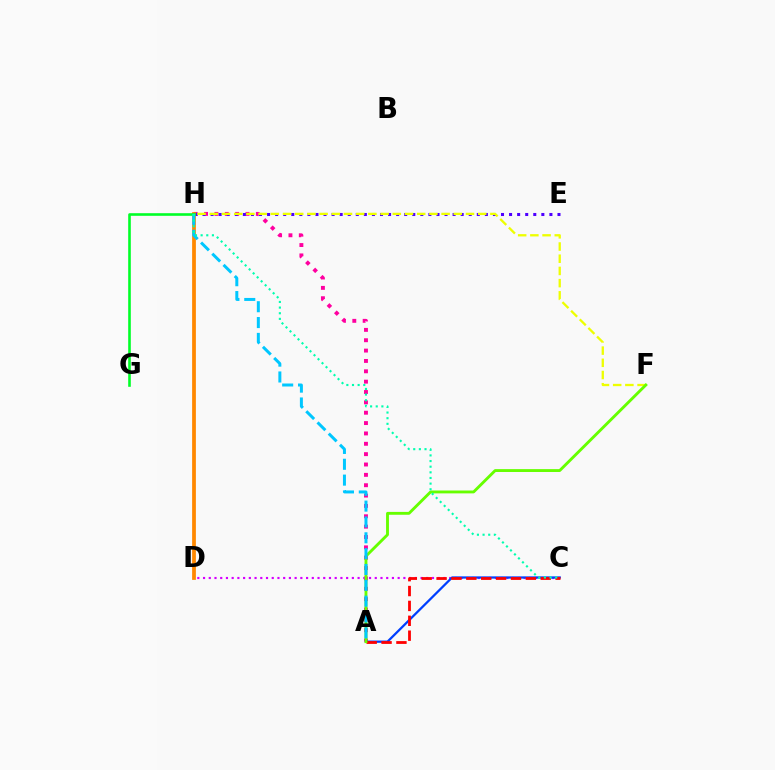{('A', 'H'): [{'color': '#ff00a0', 'line_style': 'dotted', 'thickness': 2.81}, {'color': '#00c7ff', 'line_style': 'dashed', 'thickness': 2.15}], ('E', 'H'): [{'color': '#4f00ff', 'line_style': 'dotted', 'thickness': 2.19}], ('C', 'D'): [{'color': '#d600ff', 'line_style': 'dotted', 'thickness': 1.56}], ('A', 'C'): [{'color': '#003fff', 'line_style': 'solid', 'thickness': 1.63}, {'color': '#ff0000', 'line_style': 'dashed', 'thickness': 2.02}], ('F', 'H'): [{'color': '#eeff00', 'line_style': 'dashed', 'thickness': 1.66}], ('D', 'H'): [{'color': '#ff8800', 'line_style': 'solid', 'thickness': 2.71}], ('G', 'H'): [{'color': '#00ff27', 'line_style': 'solid', 'thickness': 1.89}], ('A', 'F'): [{'color': '#66ff00', 'line_style': 'solid', 'thickness': 2.06}], ('C', 'H'): [{'color': '#00ffaf', 'line_style': 'dotted', 'thickness': 1.53}]}